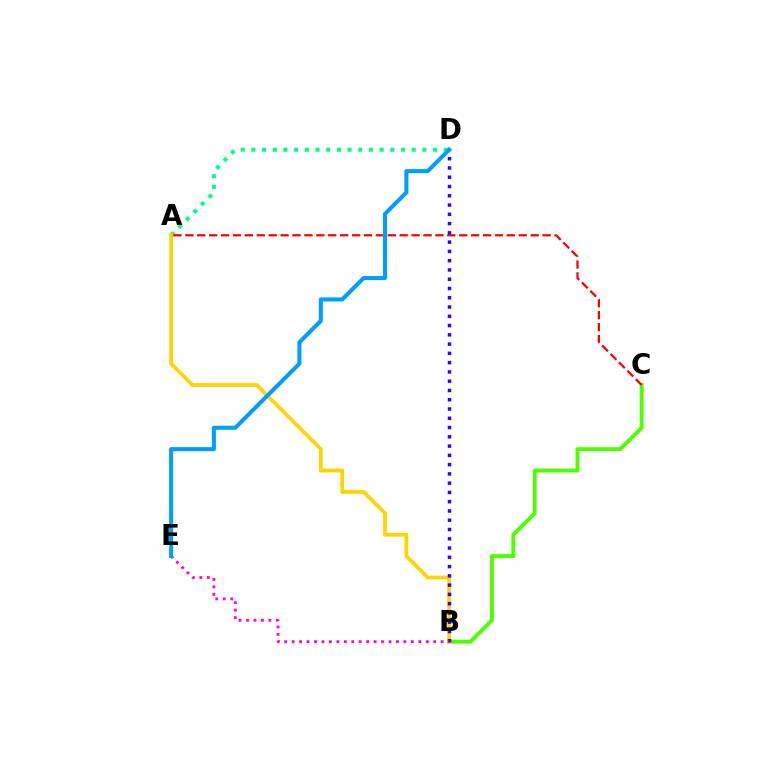{('A', 'D'): [{'color': '#00ff86', 'line_style': 'dotted', 'thickness': 2.9}], ('B', 'C'): [{'color': '#4fff00', 'line_style': 'solid', 'thickness': 2.82}], ('A', 'B'): [{'color': '#ffd500', 'line_style': 'solid', 'thickness': 2.72}], ('A', 'C'): [{'color': '#ff0000', 'line_style': 'dashed', 'thickness': 1.62}], ('B', 'D'): [{'color': '#3700ff', 'line_style': 'dotted', 'thickness': 2.52}], ('B', 'E'): [{'color': '#ff00ed', 'line_style': 'dotted', 'thickness': 2.02}], ('D', 'E'): [{'color': '#009eff', 'line_style': 'solid', 'thickness': 2.91}]}